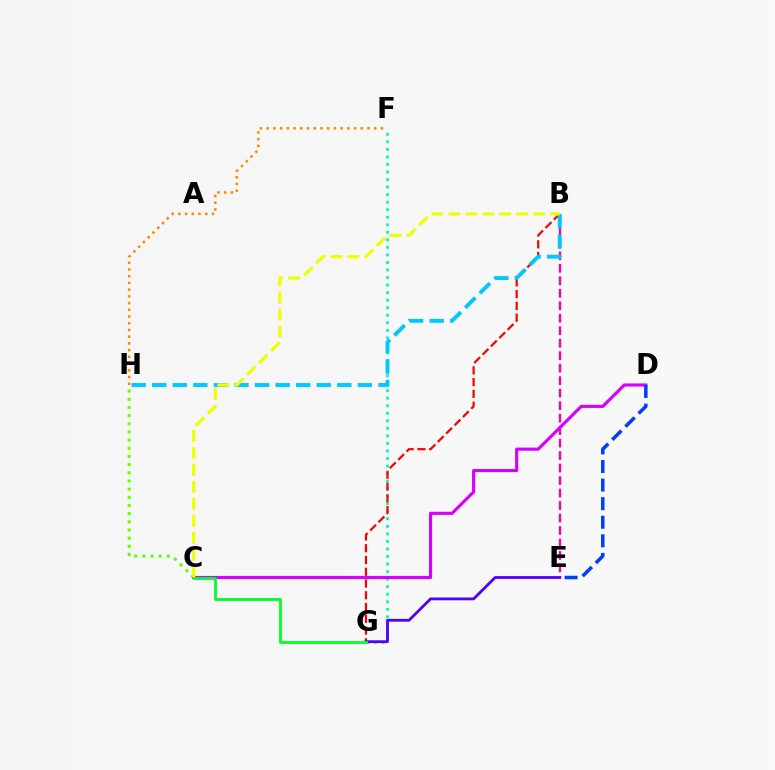{('F', 'G'): [{'color': '#00ffaf', 'line_style': 'dotted', 'thickness': 2.05}], ('C', 'H'): [{'color': '#66ff00', 'line_style': 'dotted', 'thickness': 2.22}], ('B', 'E'): [{'color': '#ff00a0', 'line_style': 'dashed', 'thickness': 1.7}], ('B', 'G'): [{'color': '#ff0000', 'line_style': 'dashed', 'thickness': 1.6}], ('C', 'D'): [{'color': '#d600ff', 'line_style': 'solid', 'thickness': 2.25}], ('E', 'G'): [{'color': '#4f00ff', 'line_style': 'solid', 'thickness': 2.02}], ('B', 'H'): [{'color': '#00c7ff', 'line_style': 'dashed', 'thickness': 2.79}], ('C', 'G'): [{'color': '#00ff27', 'line_style': 'solid', 'thickness': 2.02}], ('D', 'E'): [{'color': '#003fff', 'line_style': 'dashed', 'thickness': 2.52}], ('F', 'H'): [{'color': '#ff8800', 'line_style': 'dotted', 'thickness': 1.83}], ('B', 'C'): [{'color': '#eeff00', 'line_style': 'dashed', 'thickness': 2.3}]}